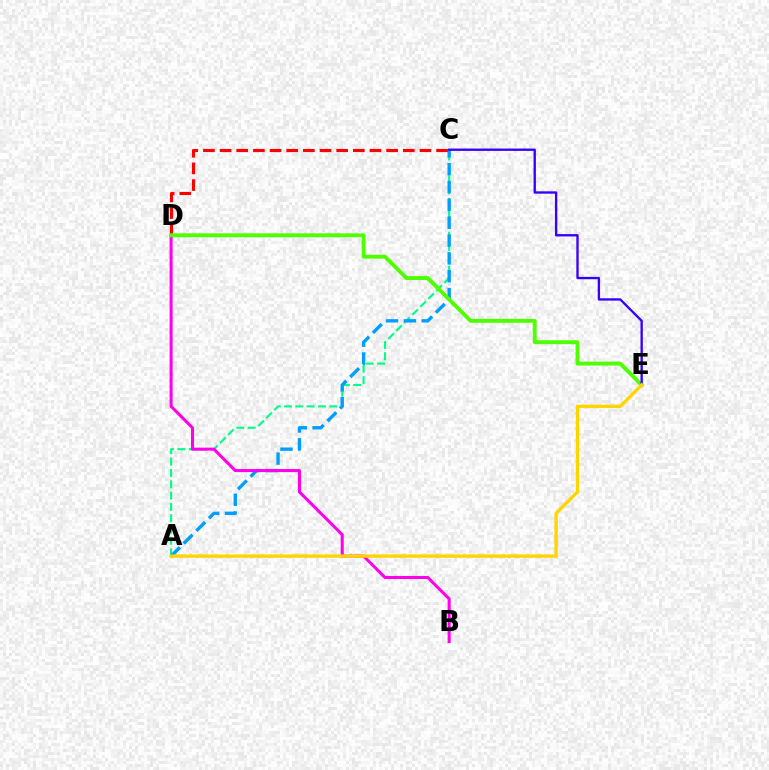{('A', 'C'): [{'color': '#00ff86', 'line_style': 'dashed', 'thickness': 1.54}, {'color': '#009eff', 'line_style': 'dashed', 'thickness': 2.42}], ('C', 'D'): [{'color': '#ff0000', 'line_style': 'dashed', 'thickness': 2.26}], ('B', 'D'): [{'color': '#ff00ed', 'line_style': 'solid', 'thickness': 2.19}], ('D', 'E'): [{'color': '#4fff00', 'line_style': 'solid', 'thickness': 2.8}], ('C', 'E'): [{'color': '#3700ff', 'line_style': 'solid', 'thickness': 1.69}], ('A', 'E'): [{'color': '#ffd500', 'line_style': 'solid', 'thickness': 2.42}]}